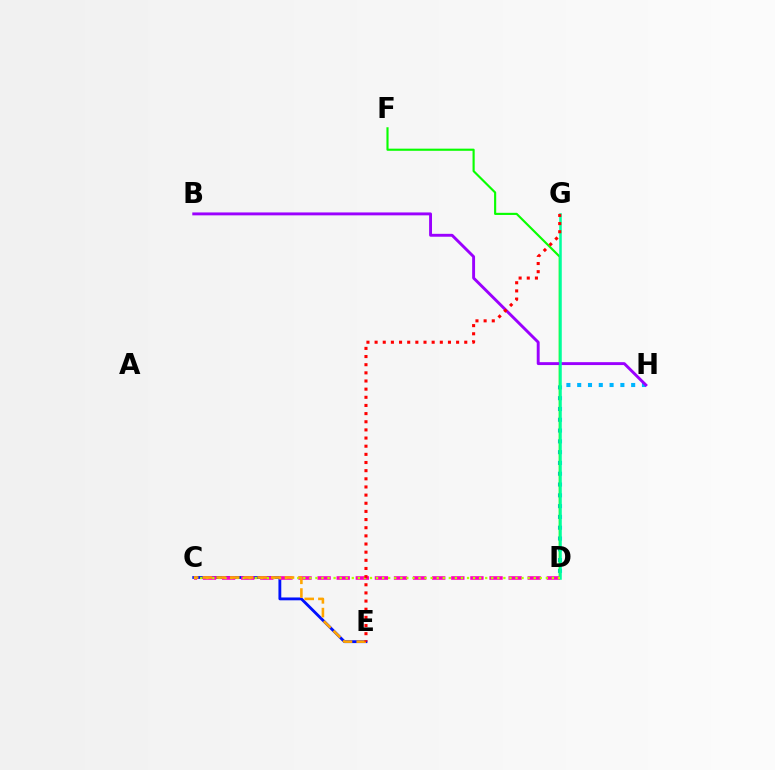{('D', 'H'): [{'color': '#00b5ff', 'line_style': 'dotted', 'thickness': 2.93}], ('C', 'E'): [{'color': '#0010ff', 'line_style': 'solid', 'thickness': 2.04}, {'color': '#ffa500', 'line_style': 'dashed', 'thickness': 1.86}], ('D', 'F'): [{'color': '#08ff00', 'line_style': 'solid', 'thickness': 1.54}], ('B', 'H'): [{'color': '#9b00ff', 'line_style': 'solid', 'thickness': 2.09}], ('C', 'D'): [{'color': '#ff00bd', 'line_style': 'dashed', 'thickness': 2.59}, {'color': '#b3ff00', 'line_style': 'dotted', 'thickness': 1.65}], ('D', 'G'): [{'color': '#00ff9d', 'line_style': 'solid', 'thickness': 1.83}], ('E', 'G'): [{'color': '#ff0000', 'line_style': 'dotted', 'thickness': 2.21}]}